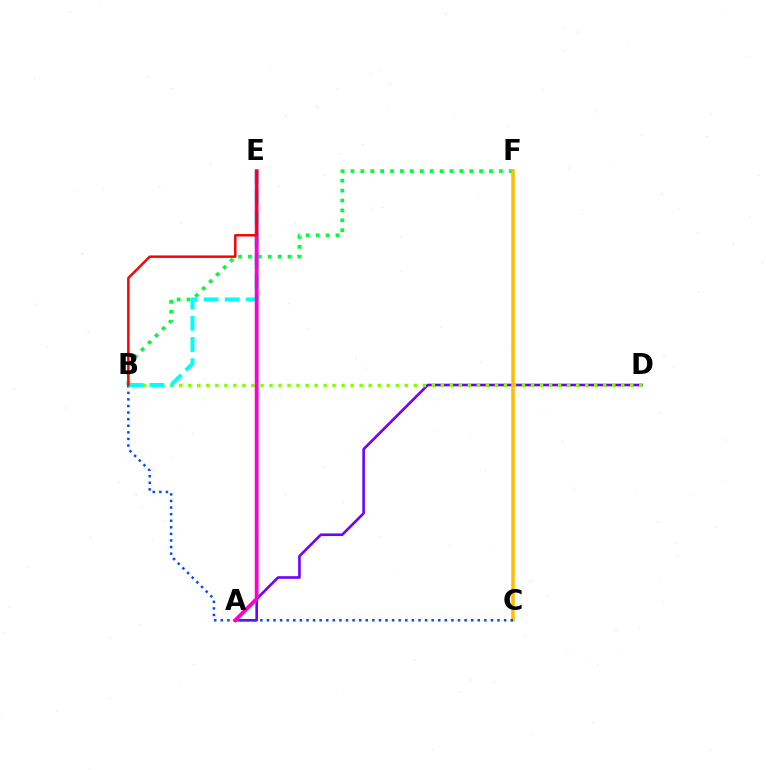{('B', 'F'): [{'color': '#00ff39', 'line_style': 'dotted', 'thickness': 2.69}], ('A', 'D'): [{'color': '#7200ff', 'line_style': 'solid', 'thickness': 1.89}], ('B', 'D'): [{'color': '#84ff00', 'line_style': 'dotted', 'thickness': 2.45}], ('C', 'F'): [{'color': '#ffbd00', 'line_style': 'solid', 'thickness': 2.54}], ('B', 'C'): [{'color': '#004bff', 'line_style': 'dotted', 'thickness': 1.79}], ('B', 'E'): [{'color': '#00fff6', 'line_style': 'dashed', 'thickness': 2.88}, {'color': '#ff0000', 'line_style': 'solid', 'thickness': 1.77}], ('A', 'E'): [{'color': '#ff00cf', 'line_style': 'solid', 'thickness': 2.75}]}